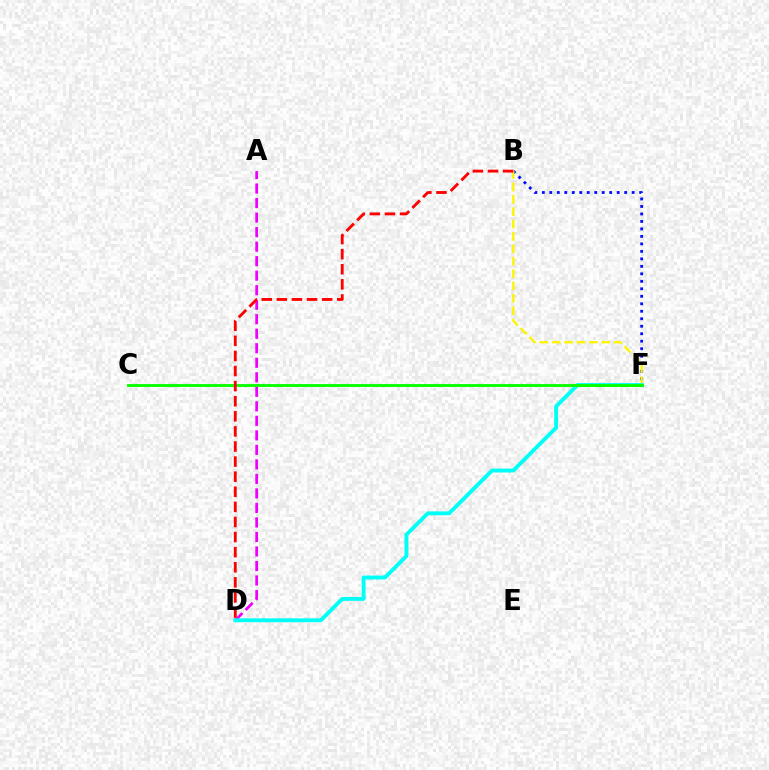{('B', 'F'): [{'color': '#0010ff', 'line_style': 'dotted', 'thickness': 2.03}, {'color': '#fcf500', 'line_style': 'dashed', 'thickness': 1.68}], ('A', 'D'): [{'color': '#ee00ff', 'line_style': 'dashed', 'thickness': 1.97}], ('D', 'F'): [{'color': '#00fff6', 'line_style': 'solid', 'thickness': 2.8}], ('C', 'F'): [{'color': '#08ff00', 'line_style': 'solid', 'thickness': 2.06}], ('B', 'D'): [{'color': '#ff0000', 'line_style': 'dashed', 'thickness': 2.05}]}